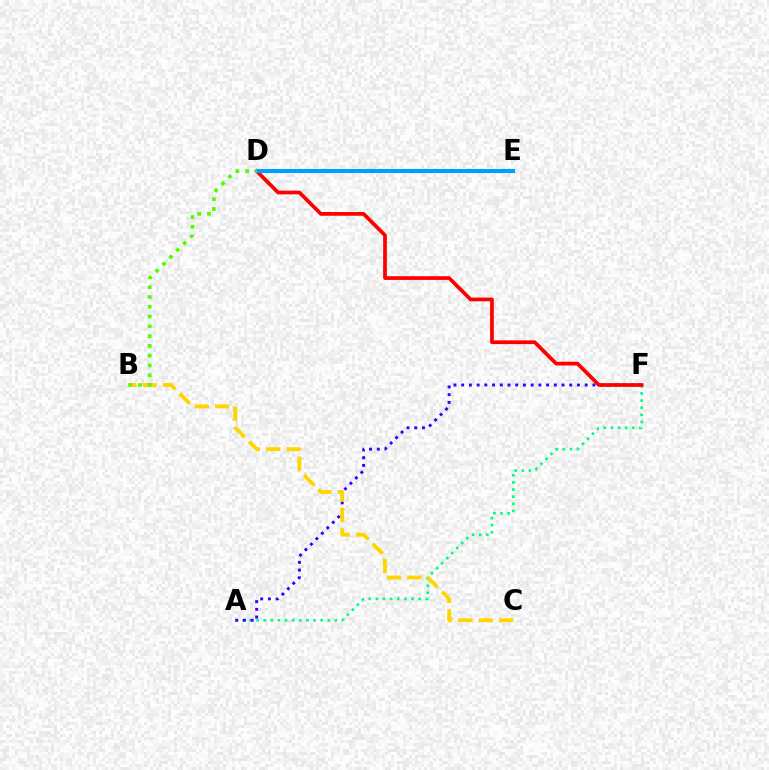{('D', 'E'): [{'color': '#ff00ed', 'line_style': 'solid', 'thickness': 2.14}, {'color': '#009eff', 'line_style': 'solid', 'thickness': 2.9}], ('A', 'F'): [{'color': '#00ff86', 'line_style': 'dotted', 'thickness': 1.93}, {'color': '#3700ff', 'line_style': 'dotted', 'thickness': 2.1}], ('B', 'C'): [{'color': '#ffd500', 'line_style': 'dashed', 'thickness': 2.77}], ('D', 'F'): [{'color': '#ff0000', 'line_style': 'solid', 'thickness': 2.68}], ('B', 'D'): [{'color': '#4fff00', 'line_style': 'dotted', 'thickness': 2.66}]}